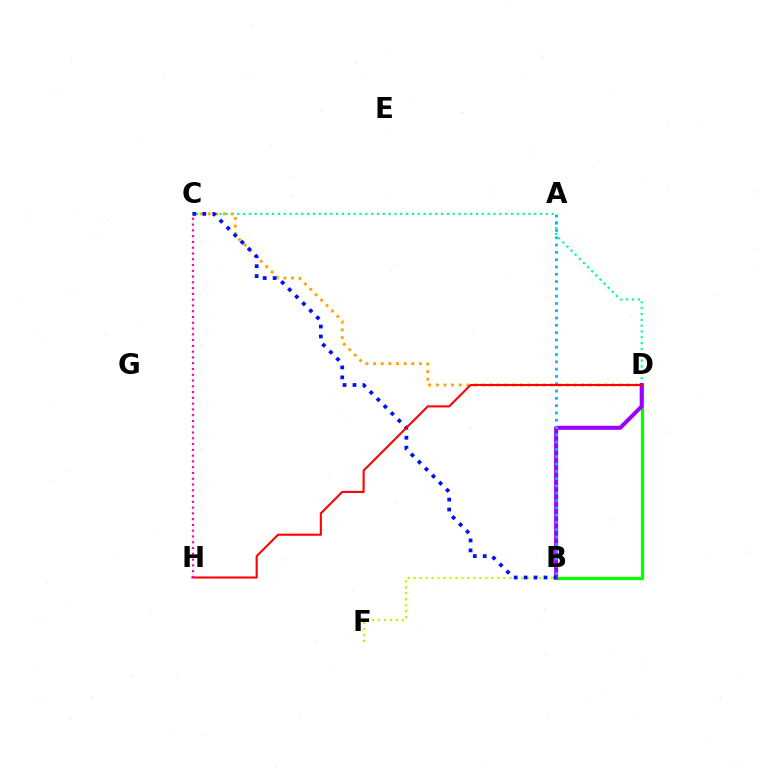{('C', 'D'): [{'color': '#00ff9d', 'line_style': 'dotted', 'thickness': 1.58}, {'color': '#ffa500', 'line_style': 'dotted', 'thickness': 2.08}], ('B', 'D'): [{'color': '#08ff00', 'line_style': 'solid', 'thickness': 2.37}, {'color': '#9b00ff', 'line_style': 'solid', 'thickness': 2.89}], ('B', 'F'): [{'color': '#b3ff00', 'line_style': 'dotted', 'thickness': 1.62}], ('A', 'B'): [{'color': '#00b5ff', 'line_style': 'dotted', 'thickness': 1.98}], ('B', 'C'): [{'color': '#0010ff', 'line_style': 'dotted', 'thickness': 2.7}], ('D', 'H'): [{'color': '#ff0000', 'line_style': 'solid', 'thickness': 1.5}], ('C', 'H'): [{'color': '#ff00bd', 'line_style': 'dotted', 'thickness': 1.57}]}